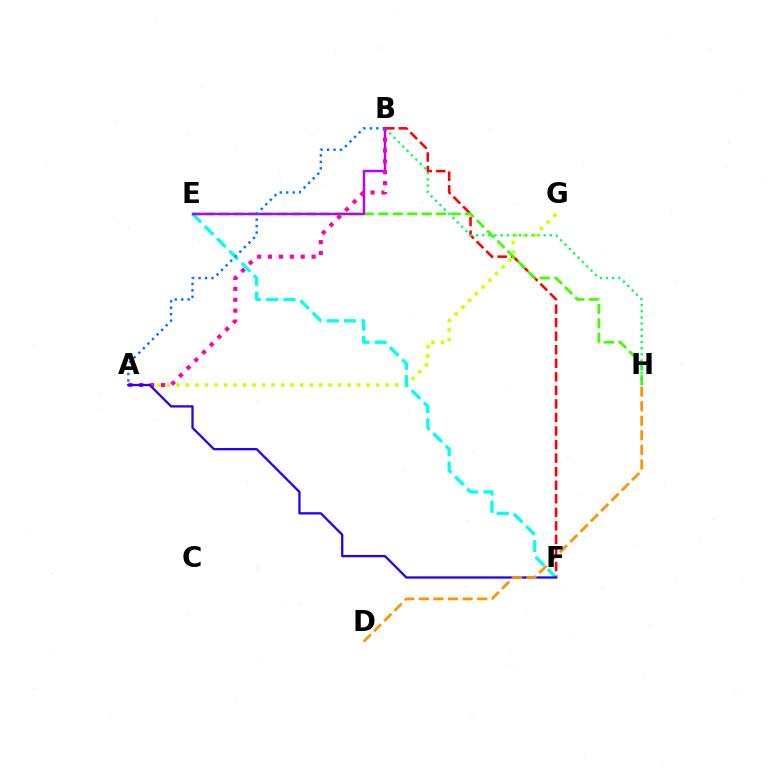{('B', 'F'): [{'color': '#ff0000', 'line_style': 'dashed', 'thickness': 1.84}], ('A', 'G'): [{'color': '#d1ff00', 'line_style': 'dotted', 'thickness': 2.58}], ('E', 'H'): [{'color': '#3dff00', 'line_style': 'dashed', 'thickness': 1.97}], ('E', 'F'): [{'color': '#00fff6', 'line_style': 'dashed', 'thickness': 2.36}], ('B', 'H'): [{'color': '#00ff5c', 'line_style': 'dotted', 'thickness': 1.67}], ('B', 'E'): [{'color': '#b900ff', 'line_style': 'solid', 'thickness': 1.77}], ('A', 'B'): [{'color': '#ff00ac', 'line_style': 'dotted', 'thickness': 2.96}, {'color': '#0074ff', 'line_style': 'dotted', 'thickness': 1.75}], ('A', 'F'): [{'color': '#2500ff', 'line_style': 'solid', 'thickness': 1.65}], ('D', 'H'): [{'color': '#ff9400', 'line_style': 'dashed', 'thickness': 1.98}]}